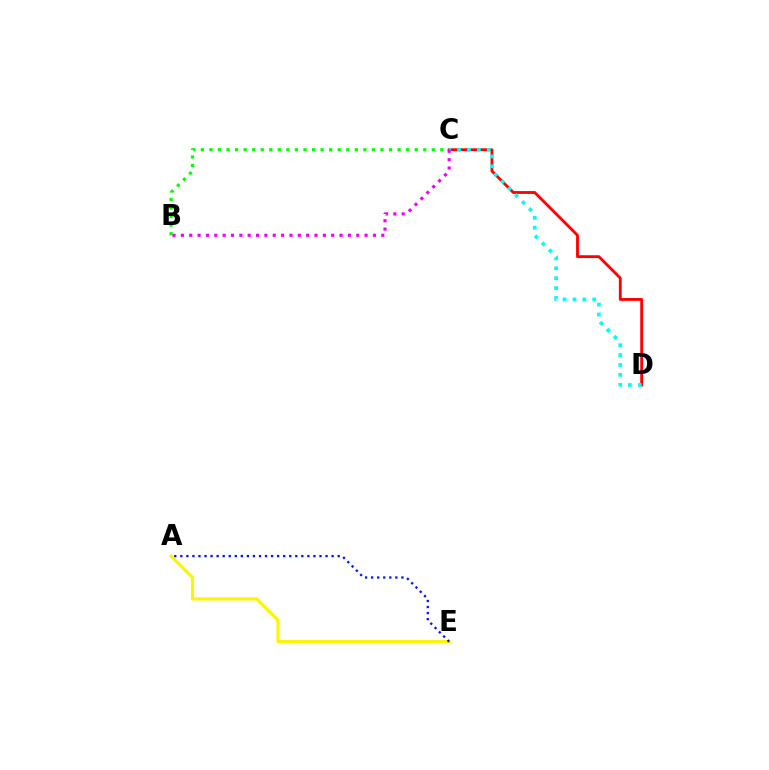{('C', 'D'): [{'color': '#ff0000', 'line_style': 'solid', 'thickness': 2.04}, {'color': '#00fff6', 'line_style': 'dotted', 'thickness': 2.69}], ('A', 'E'): [{'color': '#fcf500', 'line_style': 'solid', 'thickness': 2.3}, {'color': '#0010ff', 'line_style': 'dotted', 'thickness': 1.64}], ('B', 'C'): [{'color': '#08ff00', 'line_style': 'dotted', 'thickness': 2.32}, {'color': '#ee00ff', 'line_style': 'dotted', 'thickness': 2.27}]}